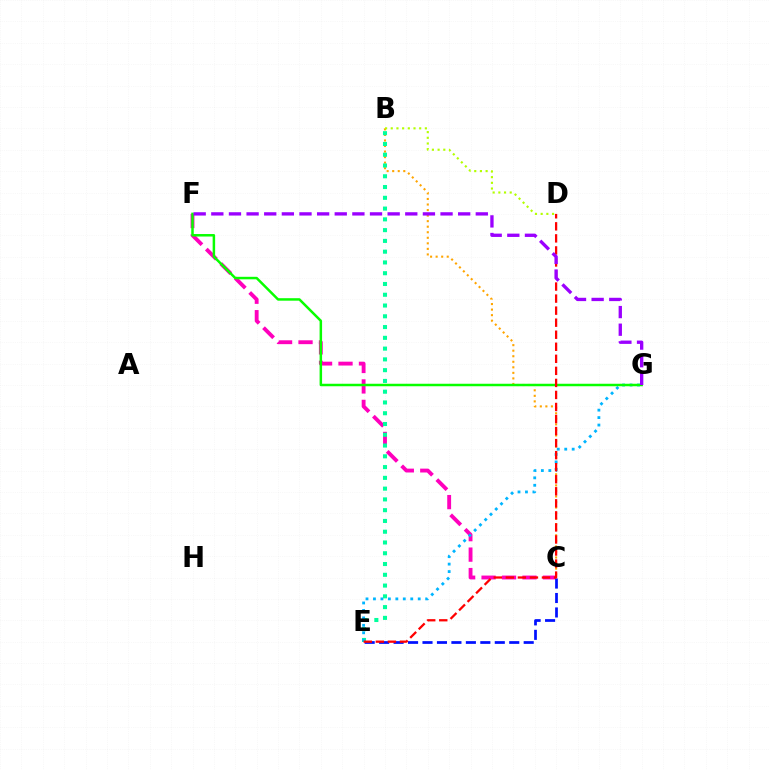{('C', 'F'): [{'color': '#ff00bd', 'line_style': 'dashed', 'thickness': 2.78}], ('B', 'C'): [{'color': '#ffa500', 'line_style': 'dotted', 'thickness': 1.51}], ('B', 'E'): [{'color': '#00ff9d', 'line_style': 'dotted', 'thickness': 2.93}], ('E', 'G'): [{'color': '#00b5ff', 'line_style': 'dotted', 'thickness': 2.03}], ('B', 'D'): [{'color': '#b3ff00', 'line_style': 'dotted', 'thickness': 1.55}], ('C', 'E'): [{'color': '#0010ff', 'line_style': 'dashed', 'thickness': 1.96}], ('F', 'G'): [{'color': '#08ff00', 'line_style': 'solid', 'thickness': 1.8}, {'color': '#9b00ff', 'line_style': 'dashed', 'thickness': 2.4}], ('D', 'E'): [{'color': '#ff0000', 'line_style': 'dashed', 'thickness': 1.64}]}